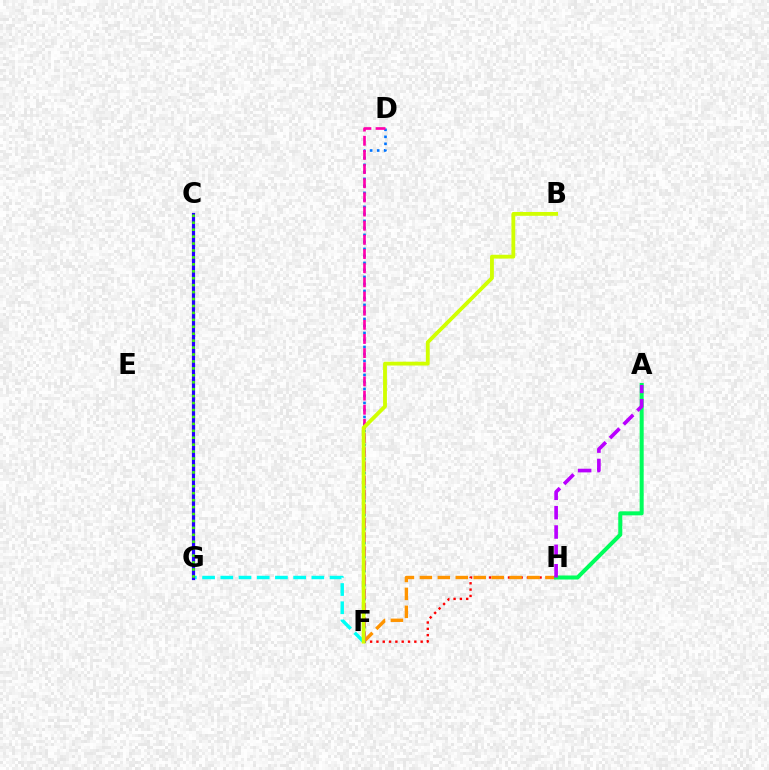{('F', 'H'): [{'color': '#ff0000', 'line_style': 'dotted', 'thickness': 1.72}, {'color': '#ff9400', 'line_style': 'dashed', 'thickness': 2.44}], ('D', 'F'): [{'color': '#0074ff', 'line_style': 'dotted', 'thickness': 1.9}, {'color': '#ff00ac', 'line_style': 'dashed', 'thickness': 1.92}], ('A', 'H'): [{'color': '#00ff5c', 'line_style': 'solid', 'thickness': 2.89}, {'color': '#b900ff', 'line_style': 'dashed', 'thickness': 2.63}], ('F', 'G'): [{'color': '#00fff6', 'line_style': 'dashed', 'thickness': 2.47}], ('B', 'F'): [{'color': '#d1ff00', 'line_style': 'solid', 'thickness': 2.76}], ('C', 'G'): [{'color': '#2500ff', 'line_style': 'solid', 'thickness': 2.3}, {'color': '#3dff00', 'line_style': 'dotted', 'thickness': 1.88}]}